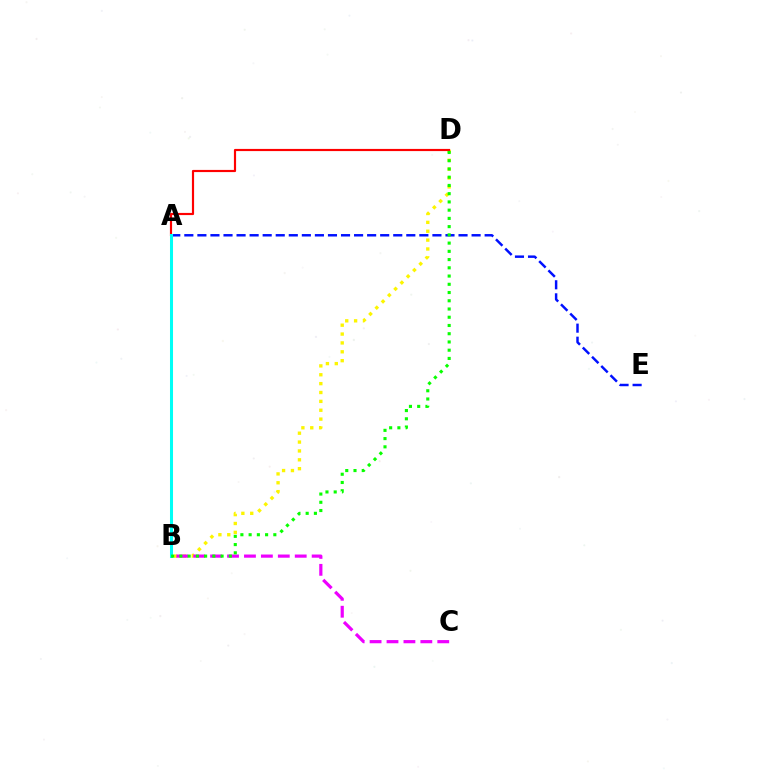{('B', 'D'): [{'color': '#fcf500', 'line_style': 'dotted', 'thickness': 2.41}, {'color': '#08ff00', 'line_style': 'dotted', 'thickness': 2.24}], ('B', 'C'): [{'color': '#ee00ff', 'line_style': 'dashed', 'thickness': 2.3}], ('A', 'D'): [{'color': '#ff0000', 'line_style': 'solid', 'thickness': 1.56}], ('A', 'E'): [{'color': '#0010ff', 'line_style': 'dashed', 'thickness': 1.77}], ('A', 'B'): [{'color': '#00fff6', 'line_style': 'solid', 'thickness': 2.18}]}